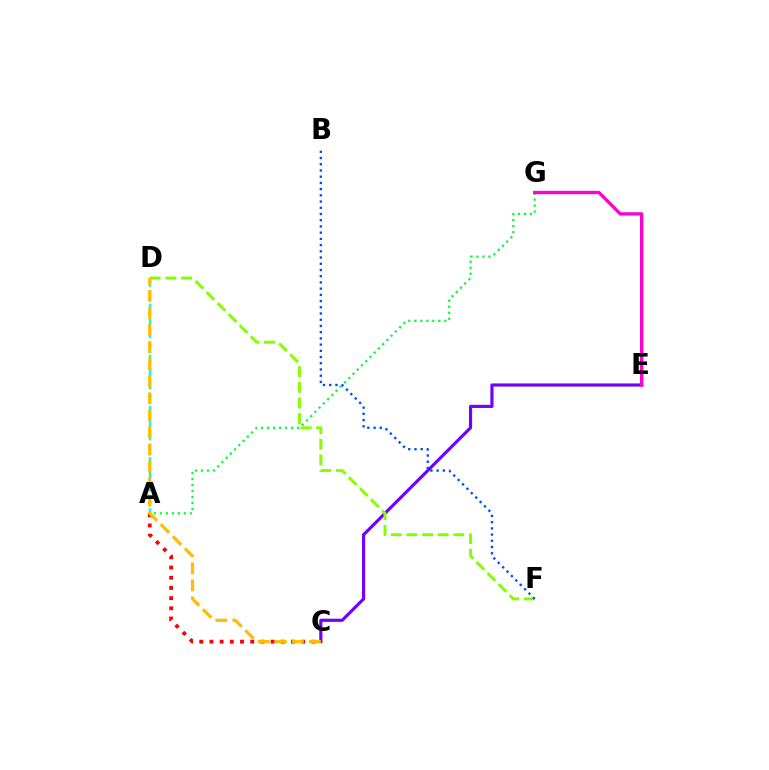{('C', 'E'): [{'color': '#7200ff', 'line_style': 'solid', 'thickness': 2.27}], ('D', 'F'): [{'color': '#84ff00', 'line_style': 'dashed', 'thickness': 2.13}], ('B', 'F'): [{'color': '#004bff', 'line_style': 'dotted', 'thickness': 1.69}], ('A', 'C'): [{'color': '#ff0000', 'line_style': 'dotted', 'thickness': 2.77}], ('A', 'D'): [{'color': '#00fff6', 'line_style': 'dashed', 'thickness': 1.74}], ('A', 'G'): [{'color': '#00ff39', 'line_style': 'dotted', 'thickness': 1.63}], ('C', 'D'): [{'color': '#ffbd00', 'line_style': 'dashed', 'thickness': 2.32}], ('E', 'G'): [{'color': '#ff00cf', 'line_style': 'solid', 'thickness': 2.4}]}